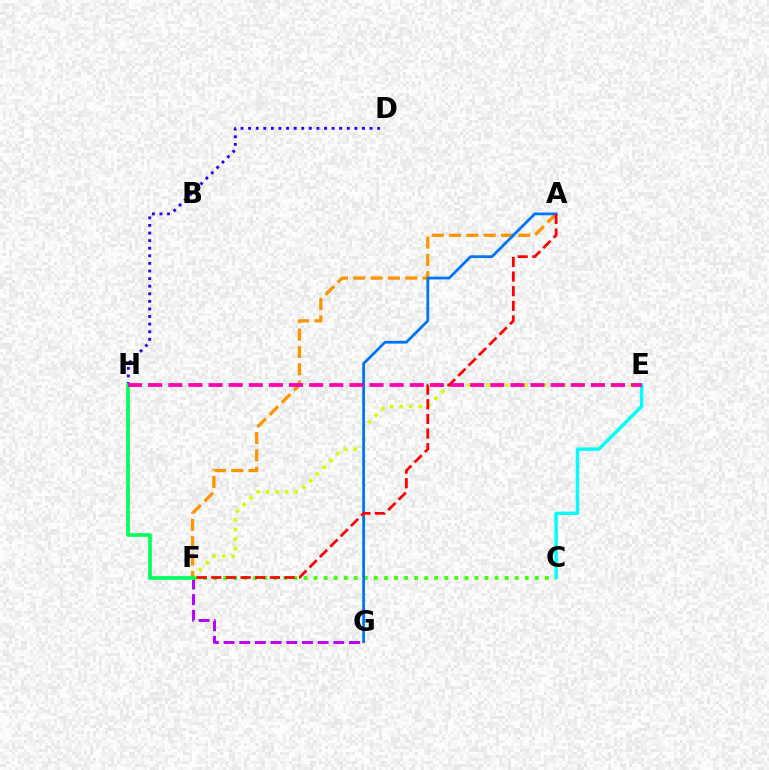{('E', 'F'): [{'color': '#d1ff00', 'line_style': 'dotted', 'thickness': 2.6}], ('F', 'G'): [{'color': '#b900ff', 'line_style': 'dashed', 'thickness': 2.13}], ('A', 'F'): [{'color': '#ff9400', 'line_style': 'dashed', 'thickness': 2.35}, {'color': '#ff0000', 'line_style': 'dashed', 'thickness': 1.99}], ('D', 'H'): [{'color': '#2500ff', 'line_style': 'dotted', 'thickness': 2.06}], ('C', 'F'): [{'color': '#3dff00', 'line_style': 'dotted', 'thickness': 2.73}], ('A', 'G'): [{'color': '#0074ff', 'line_style': 'solid', 'thickness': 1.99}], ('F', 'H'): [{'color': '#00ff5c', 'line_style': 'solid', 'thickness': 2.63}], ('C', 'E'): [{'color': '#00fff6', 'line_style': 'solid', 'thickness': 2.44}], ('E', 'H'): [{'color': '#ff00ac', 'line_style': 'dashed', 'thickness': 2.73}]}